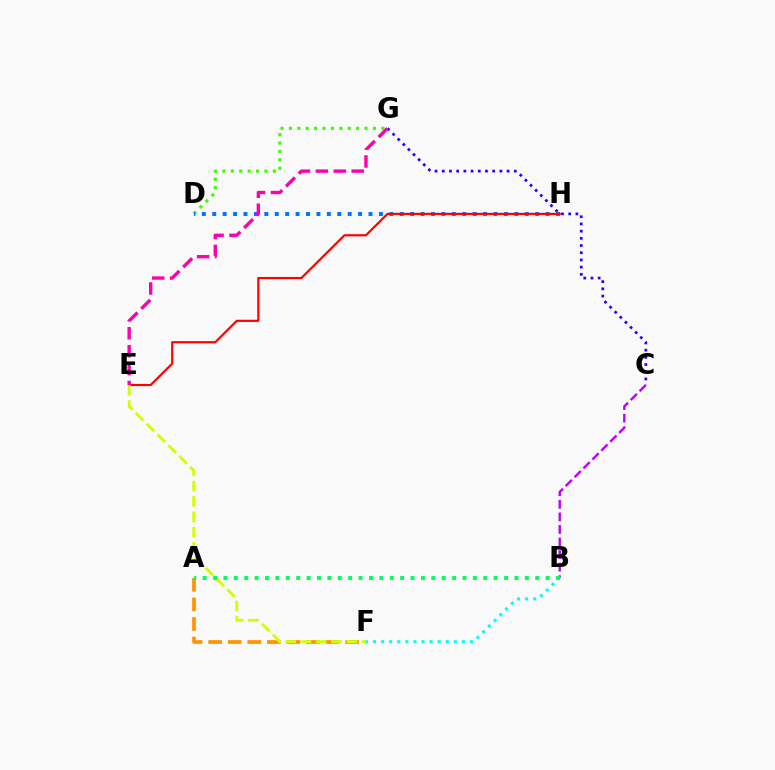{('A', 'F'): [{'color': '#ff9400', 'line_style': 'dashed', 'thickness': 2.66}], ('D', 'G'): [{'color': '#3dff00', 'line_style': 'dotted', 'thickness': 2.28}], ('D', 'H'): [{'color': '#0074ff', 'line_style': 'dotted', 'thickness': 2.83}], ('B', 'F'): [{'color': '#00fff6', 'line_style': 'dotted', 'thickness': 2.2}], ('C', 'G'): [{'color': '#2500ff', 'line_style': 'dotted', 'thickness': 1.96}], ('E', 'H'): [{'color': '#ff0000', 'line_style': 'solid', 'thickness': 1.57}], ('E', 'F'): [{'color': '#d1ff00', 'line_style': 'dashed', 'thickness': 2.08}], ('B', 'C'): [{'color': '#b900ff', 'line_style': 'dashed', 'thickness': 1.71}], ('A', 'B'): [{'color': '#00ff5c', 'line_style': 'dotted', 'thickness': 2.82}], ('E', 'G'): [{'color': '#ff00ac', 'line_style': 'dashed', 'thickness': 2.43}]}